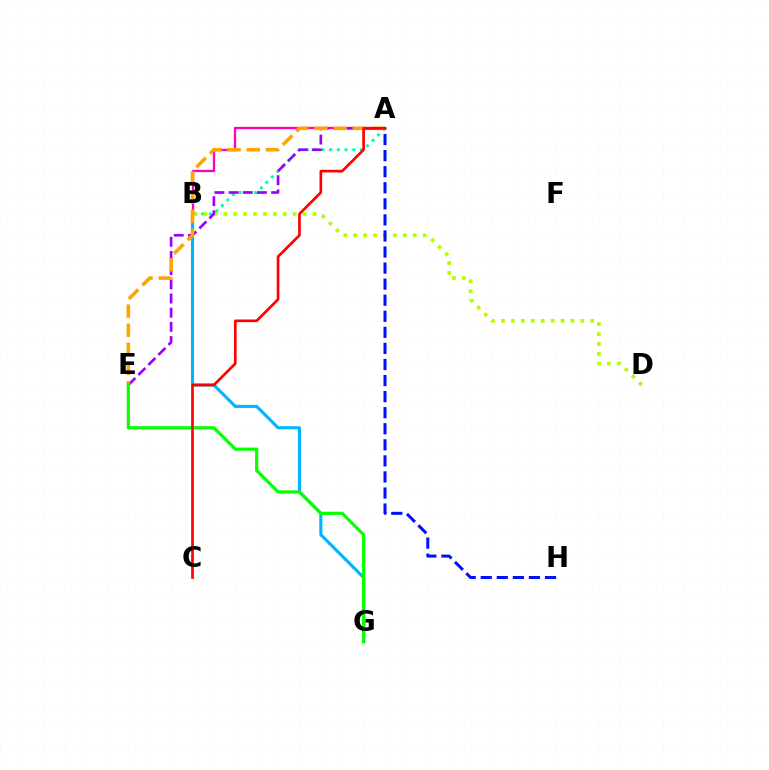{('A', 'B'): [{'color': '#00ff9d', 'line_style': 'dotted', 'thickness': 2.1}, {'color': '#ff00bd', 'line_style': 'solid', 'thickness': 1.66}], ('B', 'G'): [{'color': '#00b5ff', 'line_style': 'solid', 'thickness': 2.22}], ('B', 'D'): [{'color': '#b3ff00', 'line_style': 'dotted', 'thickness': 2.69}], ('A', 'H'): [{'color': '#0010ff', 'line_style': 'dashed', 'thickness': 2.18}], ('A', 'E'): [{'color': '#9b00ff', 'line_style': 'dashed', 'thickness': 1.93}, {'color': '#ffa500', 'line_style': 'dashed', 'thickness': 2.6}], ('E', 'G'): [{'color': '#08ff00', 'line_style': 'solid', 'thickness': 2.28}], ('A', 'C'): [{'color': '#ff0000', 'line_style': 'solid', 'thickness': 1.92}]}